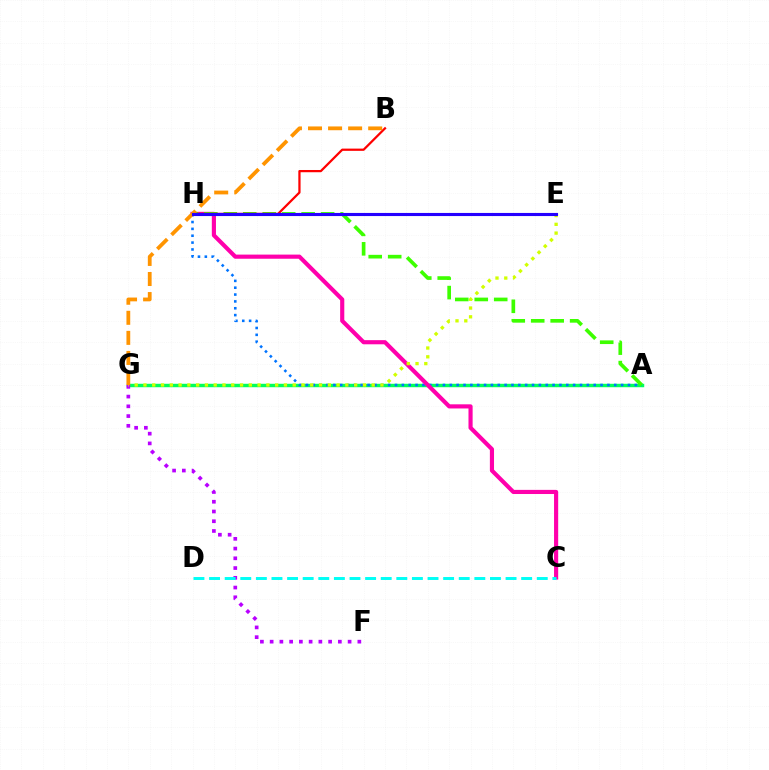{('A', 'G'): [{'color': '#00ff5c', 'line_style': 'solid', 'thickness': 2.48}], ('A', 'H'): [{'color': '#0074ff', 'line_style': 'dotted', 'thickness': 1.86}, {'color': '#3dff00', 'line_style': 'dashed', 'thickness': 2.64}], ('C', 'H'): [{'color': '#ff00ac', 'line_style': 'solid', 'thickness': 2.98}], ('F', 'G'): [{'color': '#b900ff', 'line_style': 'dotted', 'thickness': 2.65}], ('E', 'G'): [{'color': '#d1ff00', 'line_style': 'dotted', 'thickness': 2.39}], ('B', 'H'): [{'color': '#ff0000', 'line_style': 'solid', 'thickness': 1.61}], ('B', 'G'): [{'color': '#ff9400', 'line_style': 'dashed', 'thickness': 2.73}], ('E', 'H'): [{'color': '#2500ff', 'line_style': 'solid', 'thickness': 2.24}], ('C', 'D'): [{'color': '#00fff6', 'line_style': 'dashed', 'thickness': 2.12}]}